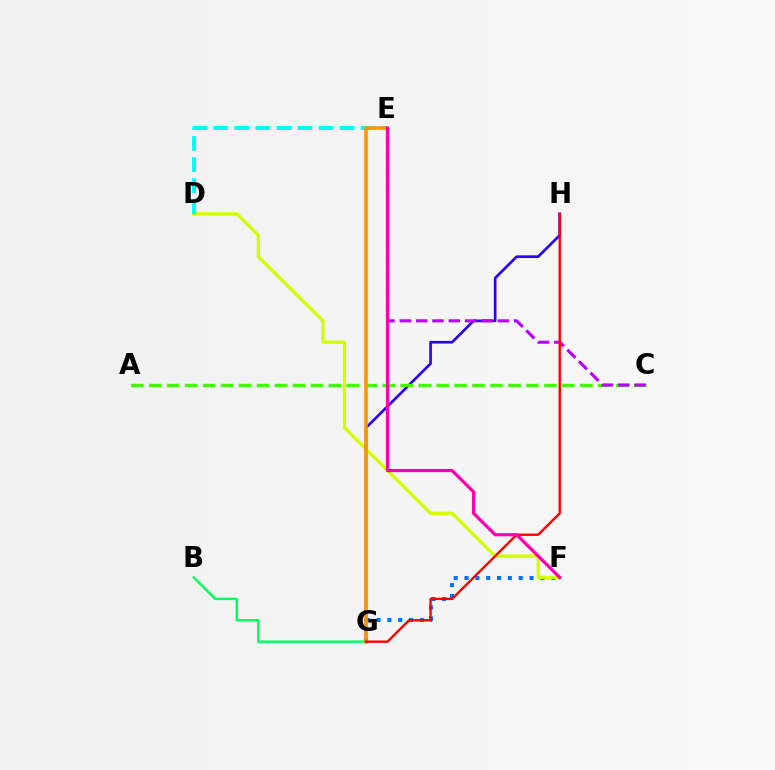{('F', 'G'): [{'color': '#0074ff', 'line_style': 'dotted', 'thickness': 2.94}], ('D', 'F'): [{'color': '#d1ff00', 'line_style': 'solid', 'thickness': 2.36}], ('D', 'E'): [{'color': '#00fff6', 'line_style': 'dashed', 'thickness': 2.86}], ('G', 'H'): [{'color': '#2500ff', 'line_style': 'solid', 'thickness': 1.91}, {'color': '#ff0000', 'line_style': 'solid', 'thickness': 1.71}], ('B', 'G'): [{'color': '#00ff5c', 'line_style': 'solid', 'thickness': 1.76}], ('A', 'C'): [{'color': '#3dff00', 'line_style': 'dashed', 'thickness': 2.44}], ('C', 'E'): [{'color': '#b900ff', 'line_style': 'dashed', 'thickness': 2.22}], ('E', 'G'): [{'color': '#ff9400', 'line_style': 'solid', 'thickness': 2.53}], ('E', 'F'): [{'color': '#ff00ac', 'line_style': 'solid', 'thickness': 2.3}]}